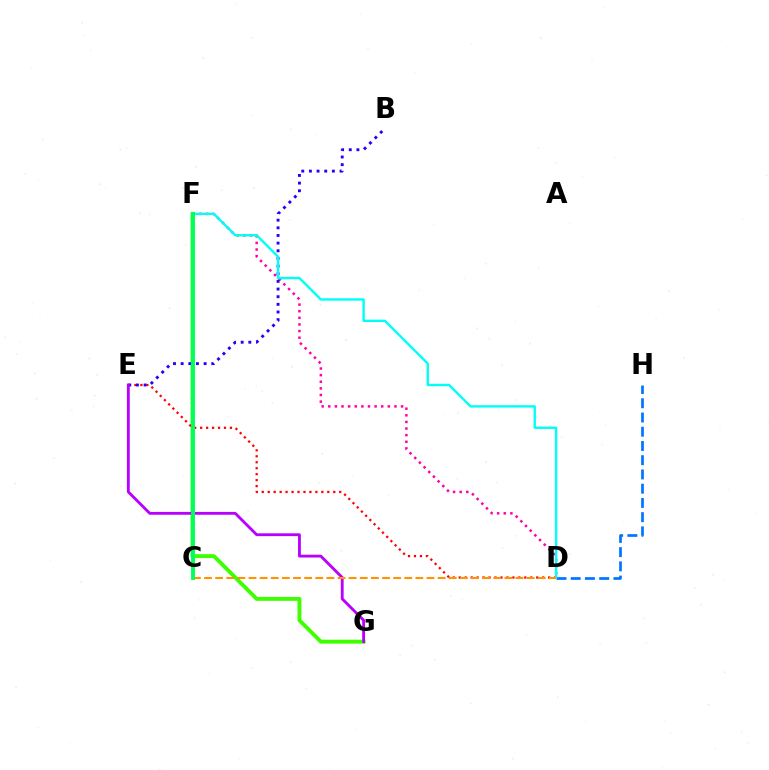{('D', 'F'): [{'color': '#ff00ac', 'line_style': 'dotted', 'thickness': 1.8}, {'color': '#00fff6', 'line_style': 'solid', 'thickness': 1.72}], ('F', 'G'): [{'color': '#3dff00', 'line_style': 'solid', 'thickness': 2.79}], ('D', 'E'): [{'color': '#ff0000', 'line_style': 'dotted', 'thickness': 1.62}], ('B', 'E'): [{'color': '#2500ff', 'line_style': 'dotted', 'thickness': 2.08}], ('D', 'H'): [{'color': '#0074ff', 'line_style': 'dashed', 'thickness': 1.93}], ('E', 'G'): [{'color': '#b900ff', 'line_style': 'solid', 'thickness': 2.05}], ('C', 'F'): [{'color': '#d1ff00', 'line_style': 'solid', 'thickness': 2.17}, {'color': '#00ff5c', 'line_style': 'solid', 'thickness': 2.79}], ('C', 'D'): [{'color': '#ff9400', 'line_style': 'dashed', 'thickness': 1.51}]}